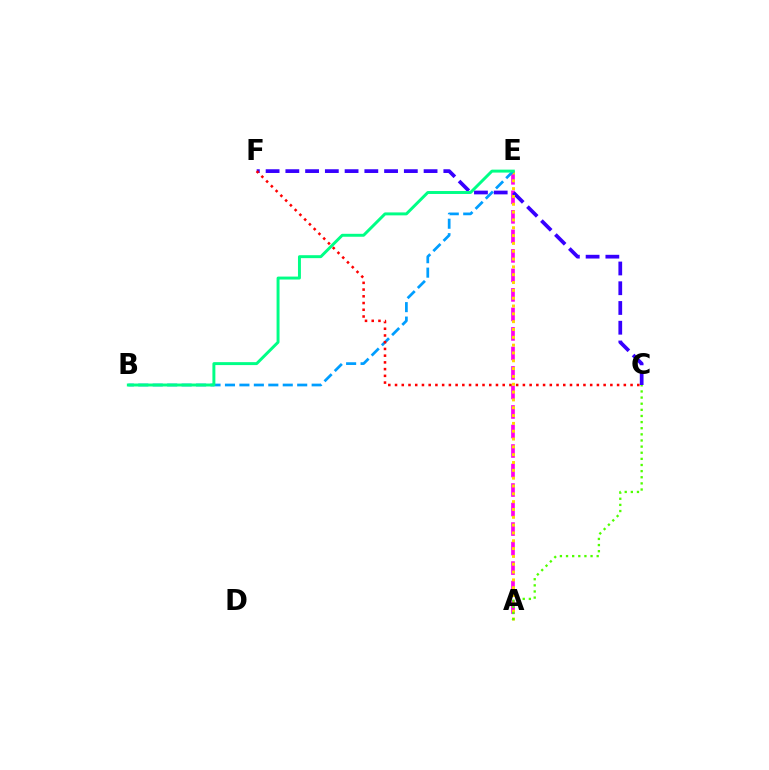{('A', 'E'): [{'color': '#ff00ed', 'line_style': 'dashed', 'thickness': 2.65}, {'color': '#ffd500', 'line_style': 'dotted', 'thickness': 2.13}], ('C', 'F'): [{'color': '#3700ff', 'line_style': 'dashed', 'thickness': 2.68}, {'color': '#ff0000', 'line_style': 'dotted', 'thickness': 1.83}], ('B', 'E'): [{'color': '#009eff', 'line_style': 'dashed', 'thickness': 1.96}, {'color': '#00ff86', 'line_style': 'solid', 'thickness': 2.12}], ('A', 'C'): [{'color': '#4fff00', 'line_style': 'dotted', 'thickness': 1.67}]}